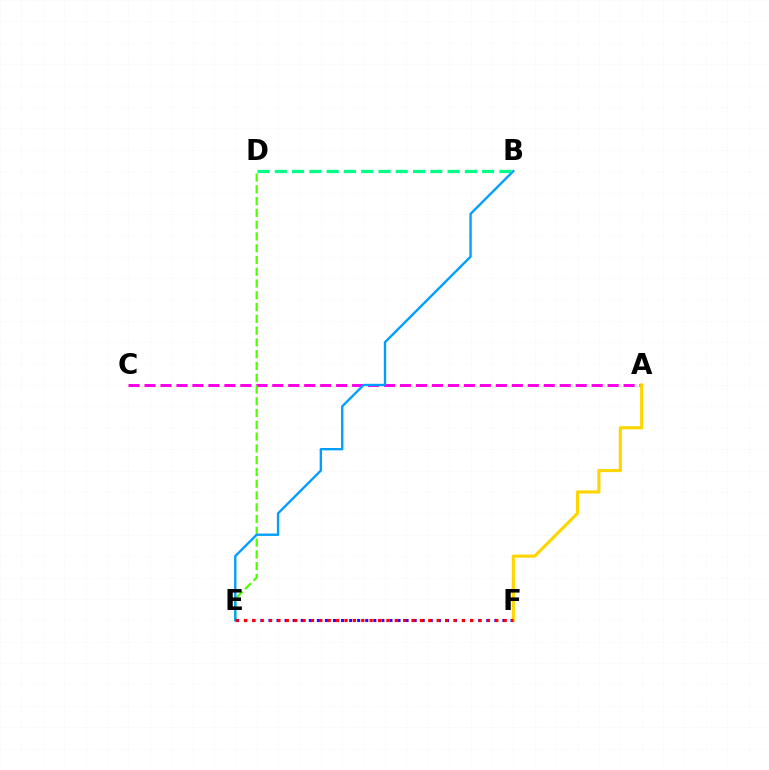{('A', 'C'): [{'color': '#ff00ed', 'line_style': 'dashed', 'thickness': 2.17}], ('E', 'F'): [{'color': '#3700ff', 'line_style': 'dotted', 'thickness': 2.19}, {'color': '#ff0000', 'line_style': 'dotted', 'thickness': 2.28}], ('B', 'D'): [{'color': '#00ff86', 'line_style': 'dashed', 'thickness': 2.35}], ('A', 'F'): [{'color': '#ffd500', 'line_style': 'solid', 'thickness': 2.25}], ('D', 'E'): [{'color': '#4fff00', 'line_style': 'dashed', 'thickness': 1.6}], ('B', 'E'): [{'color': '#009eff', 'line_style': 'solid', 'thickness': 1.69}]}